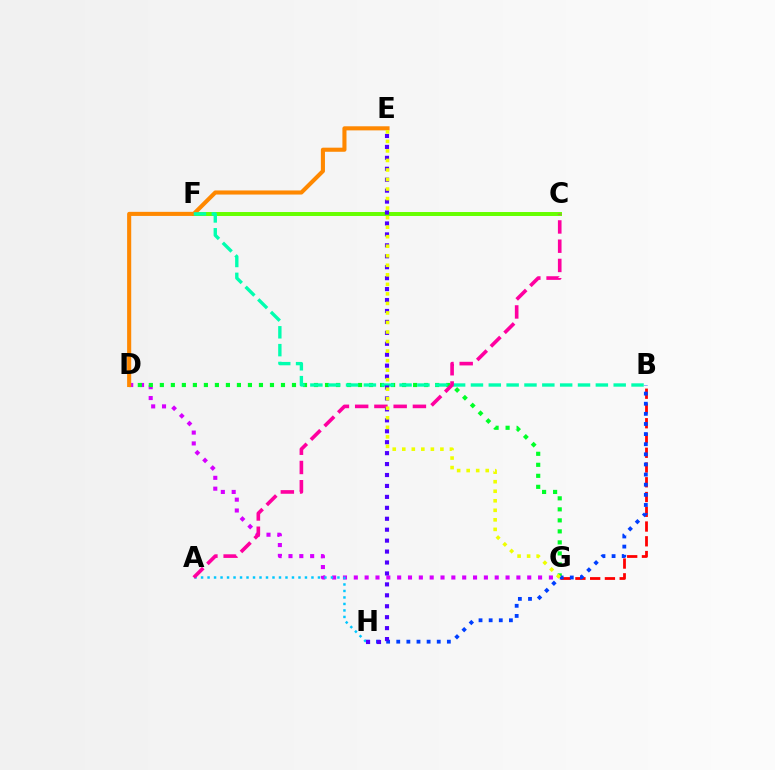{('B', 'G'): [{'color': '#ff0000', 'line_style': 'dashed', 'thickness': 2.0}], ('C', 'F'): [{'color': '#66ff00', 'line_style': 'solid', 'thickness': 2.86}], ('D', 'G'): [{'color': '#d600ff', 'line_style': 'dotted', 'thickness': 2.95}, {'color': '#00ff27', 'line_style': 'dotted', 'thickness': 2.99}], ('D', 'E'): [{'color': '#ff8800', 'line_style': 'solid', 'thickness': 2.95}], ('A', 'H'): [{'color': '#00c7ff', 'line_style': 'dotted', 'thickness': 1.76}], ('B', 'H'): [{'color': '#003fff', 'line_style': 'dotted', 'thickness': 2.75}], ('B', 'F'): [{'color': '#00ffaf', 'line_style': 'dashed', 'thickness': 2.42}], ('A', 'C'): [{'color': '#ff00a0', 'line_style': 'dashed', 'thickness': 2.61}], ('E', 'H'): [{'color': '#4f00ff', 'line_style': 'dotted', 'thickness': 2.97}], ('E', 'G'): [{'color': '#eeff00', 'line_style': 'dotted', 'thickness': 2.59}]}